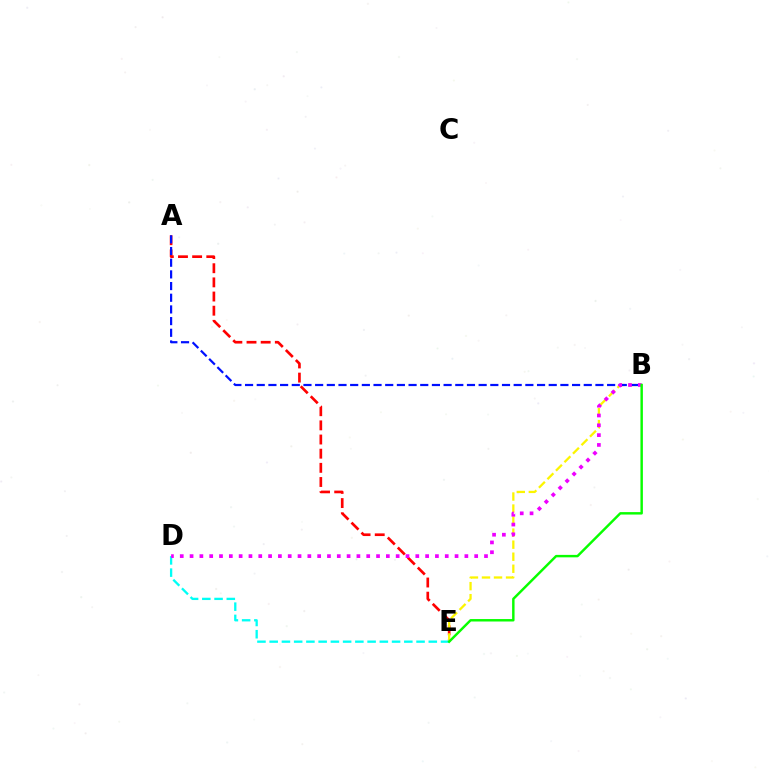{('A', 'E'): [{'color': '#ff0000', 'line_style': 'dashed', 'thickness': 1.92}], ('B', 'E'): [{'color': '#fcf500', 'line_style': 'dashed', 'thickness': 1.64}, {'color': '#08ff00', 'line_style': 'solid', 'thickness': 1.76}], ('A', 'B'): [{'color': '#0010ff', 'line_style': 'dashed', 'thickness': 1.59}], ('D', 'E'): [{'color': '#00fff6', 'line_style': 'dashed', 'thickness': 1.66}], ('B', 'D'): [{'color': '#ee00ff', 'line_style': 'dotted', 'thickness': 2.67}]}